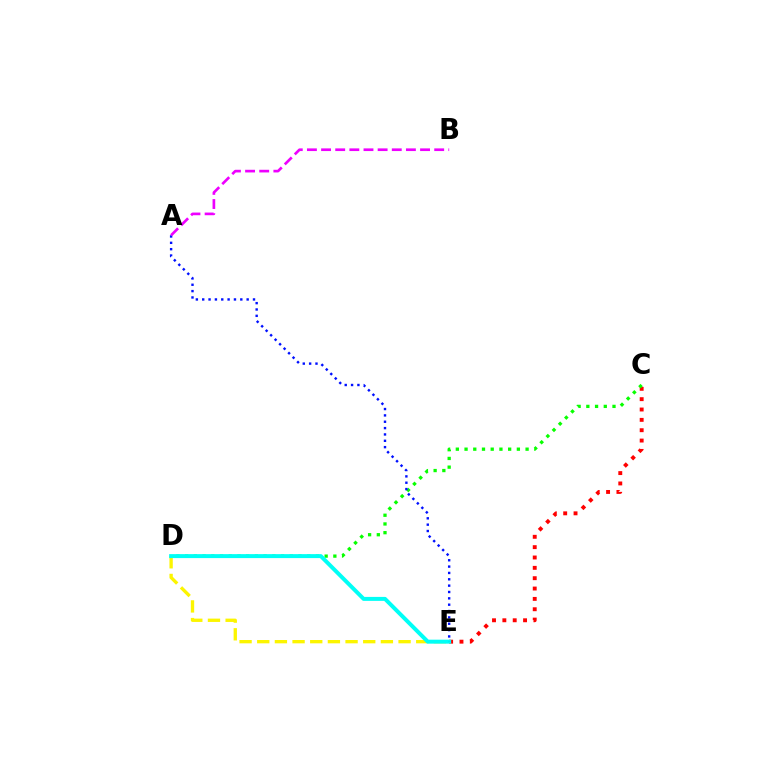{('C', 'E'): [{'color': '#ff0000', 'line_style': 'dotted', 'thickness': 2.81}], ('D', 'E'): [{'color': '#fcf500', 'line_style': 'dashed', 'thickness': 2.4}, {'color': '#00fff6', 'line_style': 'solid', 'thickness': 2.86}], ('C', 'D'): [{'color': '#08ff00', 'line_style': 'dotted', 'thickness': 2.37}], ('A', 'E'): [{'color': '#0010ff', 'line_style': 'dotted', 'thickness': 1.73}], ('A', 'B'): [{'color': '#ee00ff', 'line_style': 'dashed', 'thickness': 1.92}]}